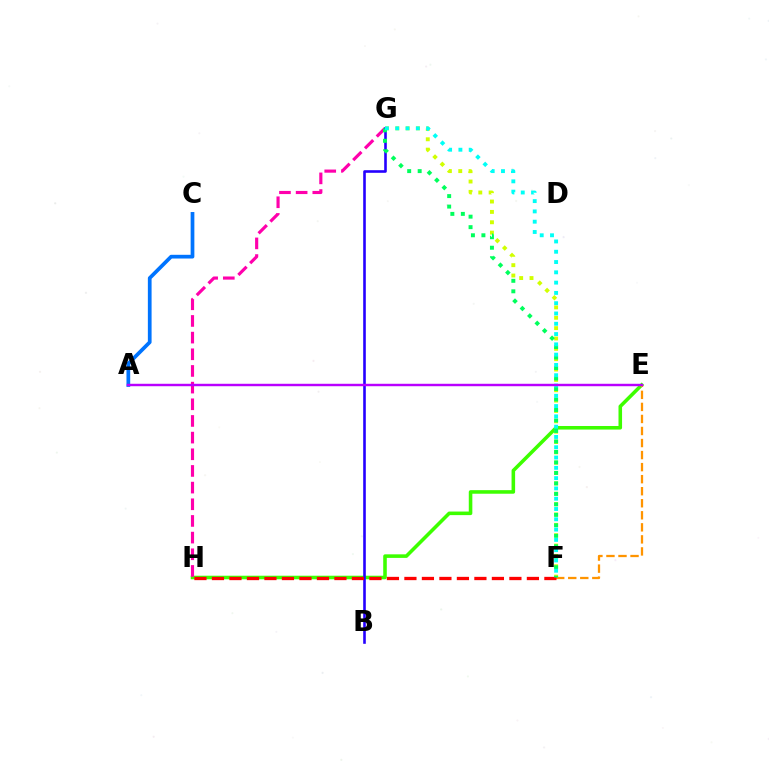{('E', 'H'): [{'color': '#3dff00', 'line_style': 'solid', 'thickness': 2.57}], ('F', 'G'): [{'color': '#d1ff00', 'line_style': 'dotted', 'thickness': 2.81}, {'color': '#00ff5c', 'line_style': 'dotted', 'thickness': 2.85}, {'color': '#00fff6', 'line_style': 'dotted', 'thickness': 2.8}], ('E', 'F'): [{'color': '#ff9400', 'line_style': 'dashed', 'thickness': 1.64}], ('A', 'C'): [{'color': '#0074ff', 'line_style': 'solid', 'thickness': 2.68}], ('G', 'H'): [{'color': '#ff00ac', 'line_style': 'dashed', 'thickness': 2.26}], ('B', 'G'): [{'color': '#2500ff', 'line_style': 'solid', 'thickness': 1.88}], ('F', 'H'): [{'color': '#ff0000', 'line_style': 'dashed', 'thickness': 2.38}], ('A', 'E'): [{'color': '#b900ff', 'line_style': 'solid', 'thickness': 1.76}]}